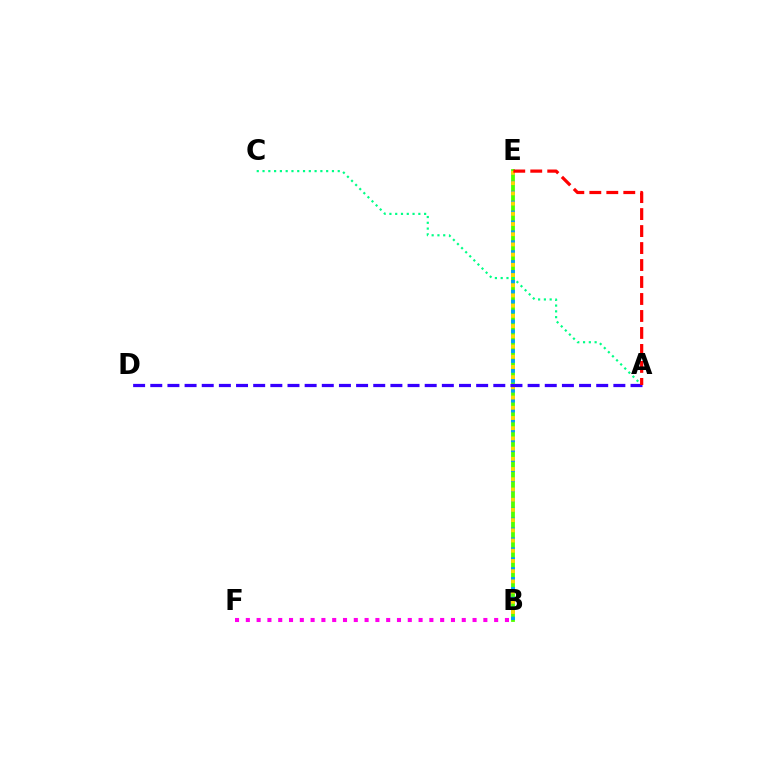{('B', 'E'): [{'color': '#4fff00', 'line_style': 'solid', 'thickness': 2.73}, {'color': '#009eff', 'line_style': 'dotted', 'thickness': 2.69}, {'color': '#ffd500', 'line_style': 'dotted', 'thickness': 2.77}], ('A', 'C'): [{'color': '#00ff86', 'line_style': 'dotted', 'thickness': 1.57}], ('B', 'F'): [{'color': '#ff00ed', 'line_style': 'dotted', 'thickness': 2.93}], ('A', 'D'): [{'color': '#3700ff', 'line_style': 'dashed', 'thickness': 2.33}], ('A', 'E'): [{'color': '#ff0000', 'line_style': 'dashed', 'thickness': 2.31}]}